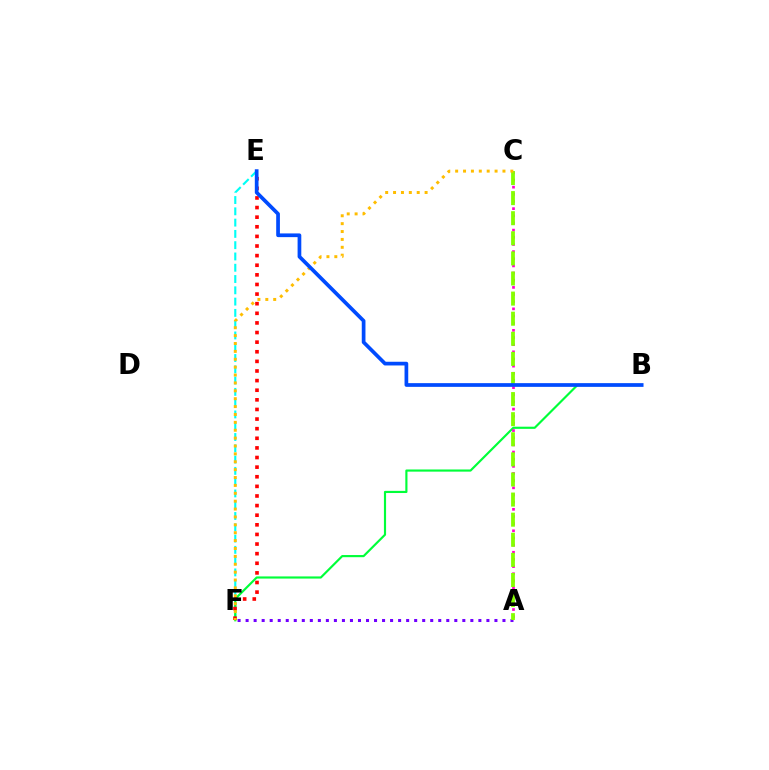{('E', 'F'): [{'color': '#00fff6', 'line_style': 'dashed', 'thickness': 1.53}, {'color': '#ff0000', 'line_style': 'dotted', 'thickness': 2.61}], ('A', 'F'): [{'color': '#7200ff', 'line_style': 'dotted', 'thickness': 2.18}], ('B', 'F'): [{'color': '#00ff39', 'line_style': 'solid', 'thickness': 1.55}], ('A', 'C'): [{'color': '#ff00cf', 'line_style': 'dotted', 'thickness': 1.95}, {'color': '#84ff00', 'line_style': 'dashed', 'thickness': 2.73}], ('C', 'F'): [{'color': '#ffbd00', 'line_style': 'dotted', 'thickness': 2.14}], ('B', 'E'): [{'color': '#004bff', 'line_style': 'solid', 'thickness': 2.67}]}